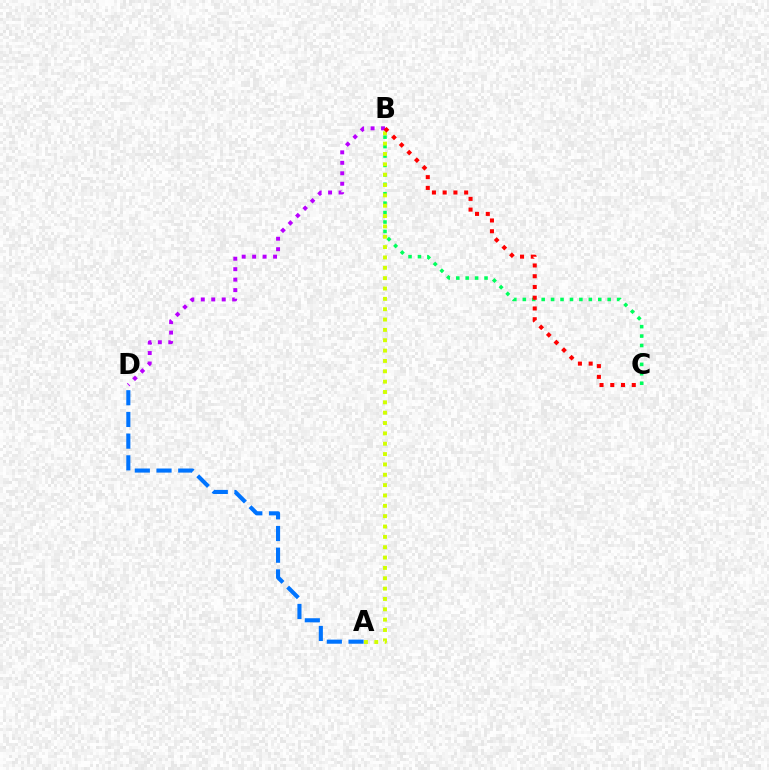{('B', 'C'): [{'color': '#00ff5c', 'line_style': 'dotted', 'thickness': 2.56}, {'color': '#ff0000', 'line_style': 'dotted', 'thickness': 2.92}], ('A', 'D'): [{'color': '#0074ff', 'line_style': 'dashed', 'thickness': 2.95}], ('B', 'D'): [{'color': '#b900ff', 'line_style': 'dotted', 'thickness': 2.84}], ('A', 'B'): [{'color': '#d1ff00', 'line_style': 'dotted', 'thickness': 2.81}]}